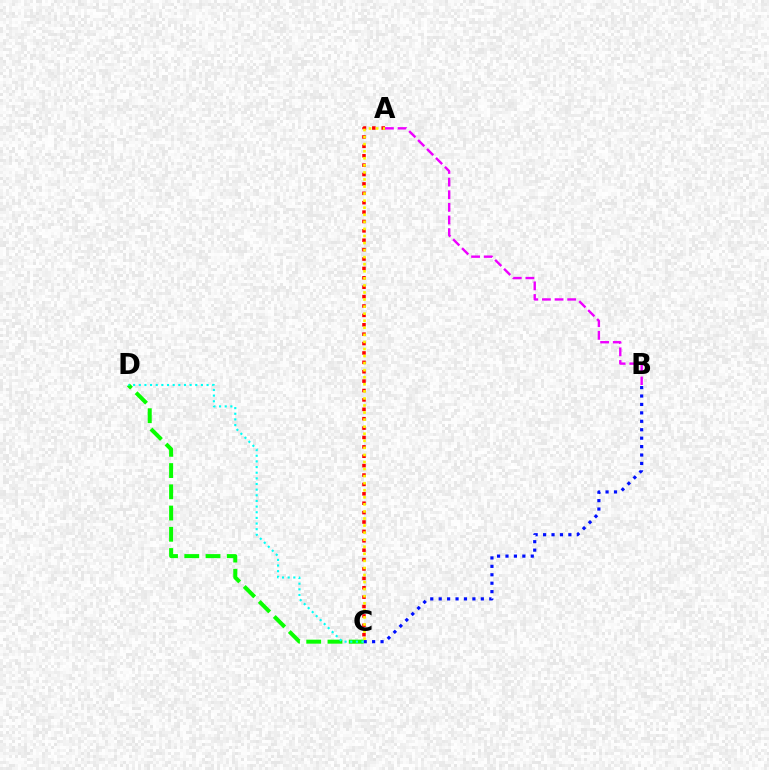{('A', 'C'): [{'color': '#ff0000', 'line_style': 'dotted', 'thickness': 2.55}, {'color': '#fcf500', 'line_style': 'dotted', 'thickness': 1.92}], ('B', 'C'): [{'color': '#0010ff', 'line_style': 'dotted', 'thickness': 2.29}], ('A', 'B'): [{'color': '#ee00ff', 'line_style': 'dashed', 'thickness': 1.72}], ('C', 'D'): [{'color': '#08ff00', 'line_style': 'dashed', 'thickness': 2.89}, {'color': '#00fff6', 'line_style': 'dotted', 'thickness': 1.53}]}